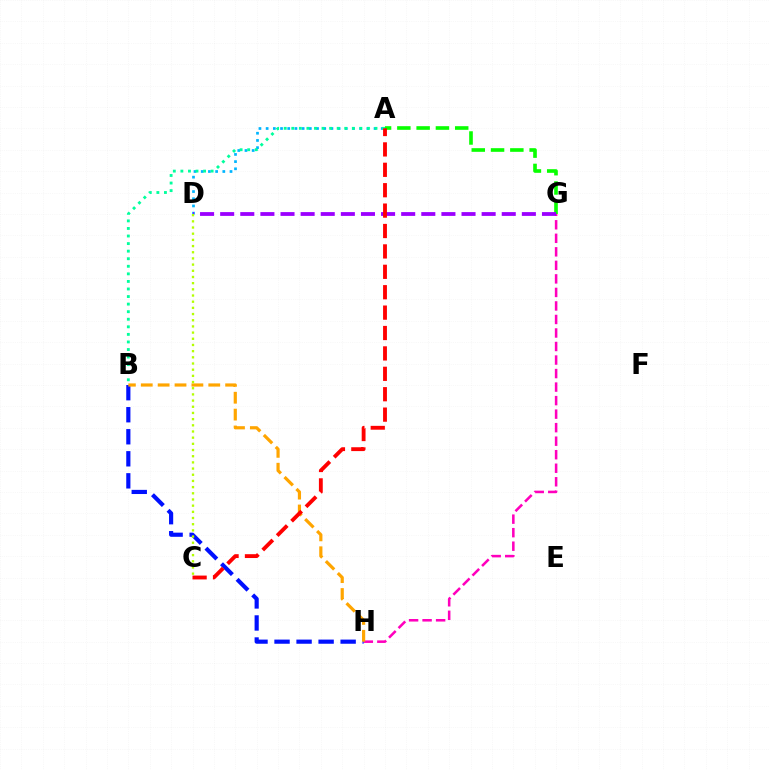{('A', 'D'): [{'color': '#00b5ff', 'line_style': 'dotted', 'thickness': 1.95}], ('G', 'H'): [{'color': '#ff00bd', 'line_style': 'dashed', 'thickness': 1.84}], ('A', 'G'): [{'color': '#08ff00', 'line_style': 'dashed', 'thickness': 2.62}], ('D', 'G'): [{'color': '#9b00ff', 'line_style': 'dashed', 'thickness': 2.73}], ('B', 'H'): [{'color': '#0010ff', 'line_style': 'dashed', 'thickness': 2.99}, {'color': '#ffa500', 'line_style': 'dashed', 'thickness': 2.29}], ('A', 'B'): [{'color': '#00ff9d', 'line_style': 'dotted', 'thickness': 2.06}], ('C', 'D'): [{'color': '#b3ff00', 'line_style': 'dotted', 'thickness': 1.68}], ('A', 'C'): [{'color': '#ff0000', 'line_style': 'dashed', 'thickness': 2.77}]}